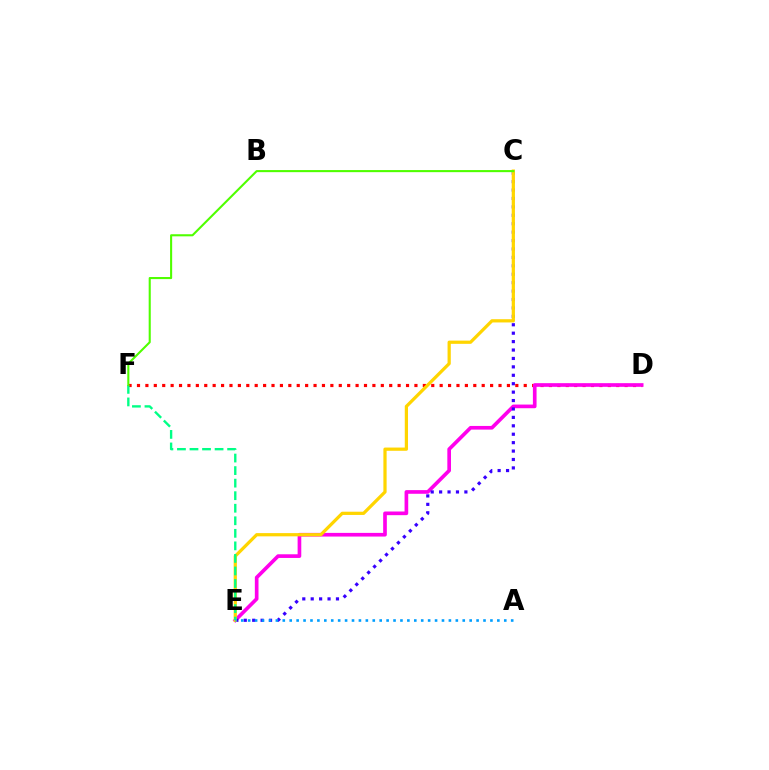{('D', 'F'): [{'color': '#ff0000', 'line_style': 'dotted', 'thickness': 2.28}], ('D', 'E'): [{'color': '#ff00ed', 'line_style': 'solid', 'thickness': 2.64}], ('C', 'E'): [{'color': '#3700ff', 'line_style': 'dotted', 'thickness': 2.29}, {'color': '#ffd500', 'line_style': 'solid', 'thickness': 2.33}], ('E', 'F'): [{'color': '#00ff86', 'line_style': 'dashed', 'thickness': 1.7}], ('A', 'E'): [{'color': '#009eff', 'line_style': 'dotted', 'thickness': 1.88}], ('C', 'F'): [{'color': '#4fff00', 'line_style': 'solid', 'thickness': 1.51}]}